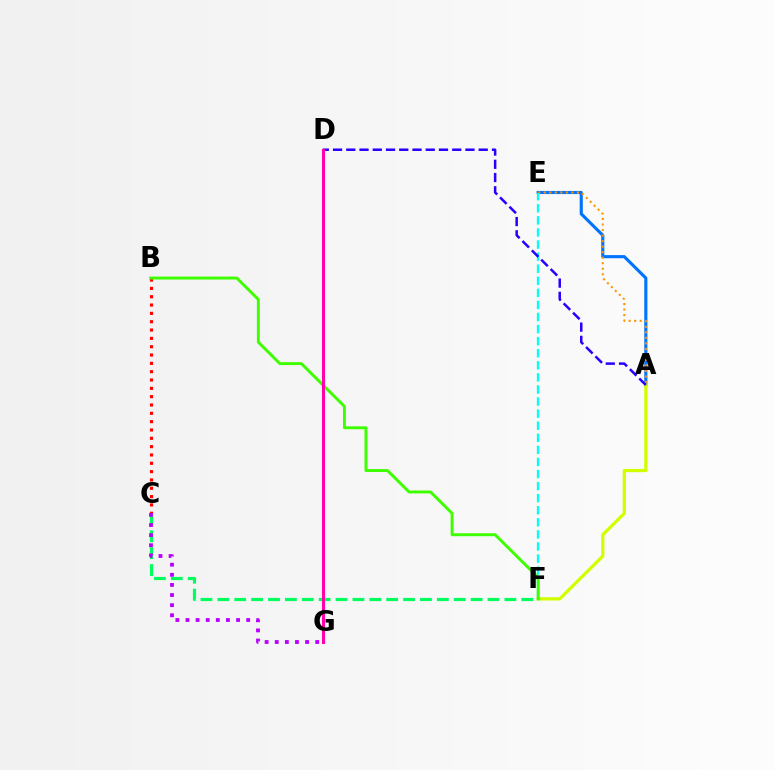{('C', 'F'): [{'color': '#00ff5c', 'line_style': 'dashed', 'thickness': 2.29}], ('B', 'C'): [{'color': '#ff0000', 'line_style': 'dotted', 'thickness': 2.26}], ('A', 'E'): [{'color': '#0074ff', 'line_style': 'solid', 'thickness': 2.25}, {'color': '#ff9400', 'line_style': 'dotted', 'thickness': 1.5}], ('E', 'F'): [{'color': '#00fff6', 'line_style': 'dashed', 'thickness': 1.64}], ('A', 'F'): [{'color': '#d1ff00', 'line_style': 'solid', 'thickness': 2.34}], ('B', 'F'): [{'color': '#3dff00', 'line_style': 'solid', 'thickness': 2.11}], ('A', 'D'): [{'color': '#2500ff', 'line_style': 'dashed', 'thickness': 1.8}], ('D', 'G'): [{'color': '#ff00ac', 'line_style': 'solid', 'thickness': 2.22}], ('C', 'G'): [{'color': '#b900ff', 'line_style': 'dotted', 'thickness': 2.75}]}